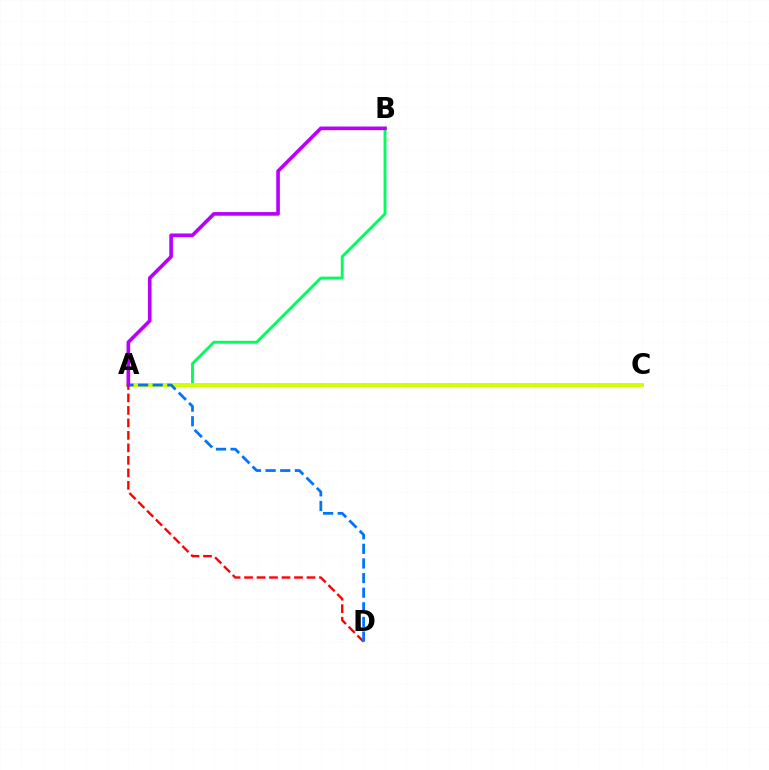{('A', 'B'): [{'color': '#00ff5c', 'line_style': 'solid', 'thickness': 2.08}, {'color': '#b900ff', 'line_style': 'solid', 'thickness': 2.61}], ('A', 'C'): [{'color': '#d1ff00', 'line_style': 'solid', 'thickness': 2.84}], ('A', 'D'): [{'color': '#ff0000', 'line_style': 'dashed', 'thickness': 1.7}, {'color': '#0074ff', 'line_style': 'dashed', 'thickness': 1.99}]}